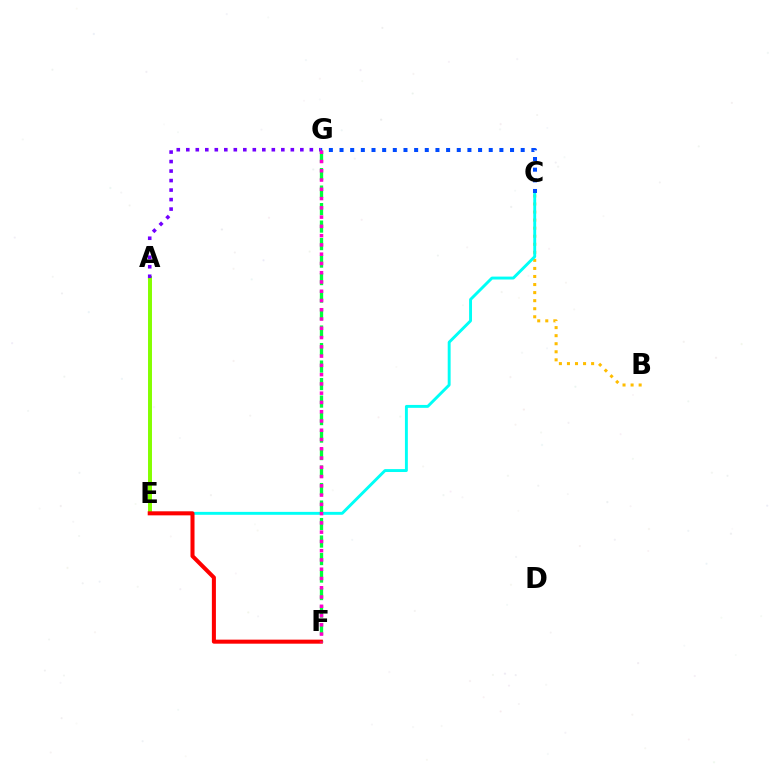{('B', 'C'): [{'color': '#ffbd00', 'line_style': 'dotted', 'thickness': 2.19}], ('A', 'E'): [{'color': '#84ff00', 'line_style': 'solid', 'thickness': 2.85}], ('C', 'E'): [{'color': '#00fff6', 'line_style': 'solid', 'thickness': 2.09}], ('F', 'G'): [{'color': '#00ff39', 'line_style': 'dashed', 'thickness': 2.38}, {'color': '#ff00cf', 'line_style': 'dotted', 'thickness': 2.52}], ('A', 'G'): [{'color': '#7200ff', 'line_style': 'dotted', 'thickness': 2.58}], ('C', 'G'): [{'color': '#004bff', 'line_style': 'dotted', 'thickness': 2.9}], ('E', 'F'): [{'color': '#ff0000', 'line_style': 'solid', 'thickness': 2.91}]}